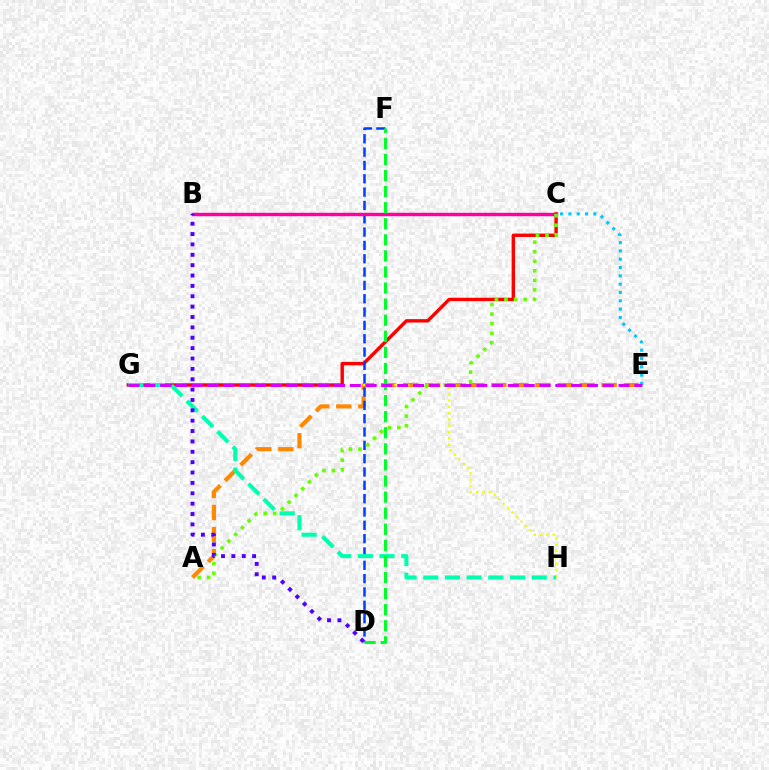{('A', 'E'): [{'color': '#ff8800', 'line_style': 'dashed', 'thickness': 3.0}], ('C', 'E'): [{'color': '#00c7ff', 'line_style': 'dotted', 'thickness': 2.26}], ('G', 'H'): [{'color': '#eeff00', 'line_style': 'dotted', 'thickness': 1.71}, {'color': '#00ffaf', 'line_style': 'dashed', 'thickness': 2.95}], ('C', 'G'): [{'color': '#ff0000', 'line_style': 'solid', 'thickness': 2.44}], ('D', 'F'): [{'color': '#003fff', 'line_style': 'dashed', 'thickness': 1.81}, {'color': '#00ff27', 'line_style': 'dashed', 'thickness': 2.18}], ('B', 'C'): [{'color': '#ff00a0', 'line_style': 'solid', 'thickness': 2.48}], ('A', 'C'): [{'color': '#66ff00', 'line_style': 'dotted', 'thickness': 2.6}], ('B', 'D'): [{'color': '#4f00ff', 'line_style': 'dotted', 'thickness': 2.82}], ('E', 'G'): [{'color': '#d600ff', 'line_style': 'dashed', 'thickness': 2.15}]}